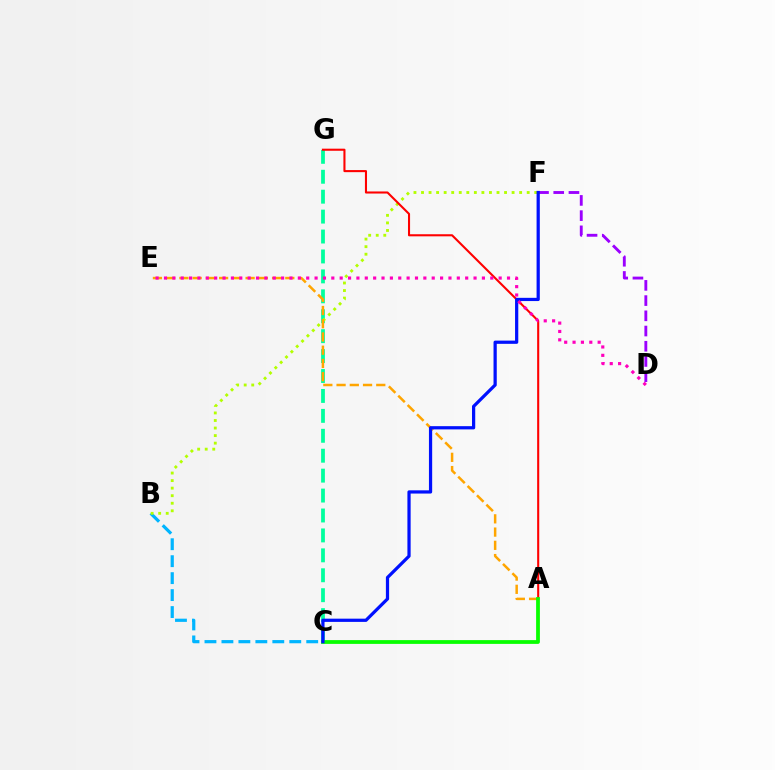{('B', 'C'): [{'color': '#00b5ff', 'line_style': 'dashed', 'thickness': 2.3}], ('C', 'G'): [{'color': '#00ff9d', 'line_style': 'dashed', 'thickness': 2.71}], ('B', 'F'): [{'color': '#b3ff00', 'line_style': 'dotted', 'thickness': 2.05}], ('A', 'E'): [{'color': '#ffa500', 'line_style': 'dashed', 'thickness': 1.8}], ('A', 'G'): [{'color': '#ff0000', 'line_style': 'solid', 'thickness': 1.5}], ('A', 'C'): [{'color': '#08ff00', 'line_style': 'solid', 'thickness': 2.72}], ('D', 'F'): [{'color': '#9b00ff', 'line_style': 'dashed', 'thickness': 2.07}], ('C', 'F'): [{'color': '#0010ff', 'line_style': 'solid', 'thickness': 2.32}], ('D', 'E'): [{'color': '#ff00bd', 'line_style': 'dotted', 'thickness': 2.27}]}